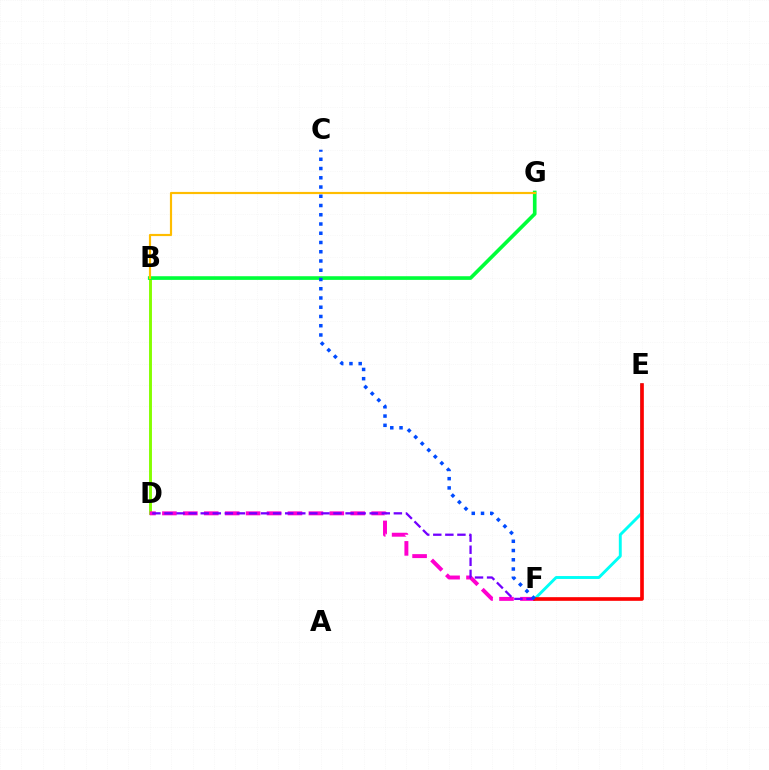{('E', 'F'): [{'color': '#00fff6', 'line_style': 'solid', 'thickness': 2.1}, {'color': '#ff0000', 'line_style': 'solid', 'thickness': 2.63}], ('B', 'D'): [{'color': '#84ff00', 'line_style': 'solid', 'thickness': 2.1}], ('B', 'G'): [{'color': '#00ff39', 'line_style': 'solid', 'thickness': 2.63}, {'color': '#ffbd00', 'line_style': 'solid', 'thickness': 1.57}], ('D', 'F'): [{'color': '#ff00cf', 'line_style': 'dashed', 'thickness': 2.84}, {'color': '#7200ff', 'line_style': 'dashed', 'thickness': 1.64}], ('C', 'F'): [{'color': '#004bff', 'line_style': 'dotted', 'thickness': 2.51}]}